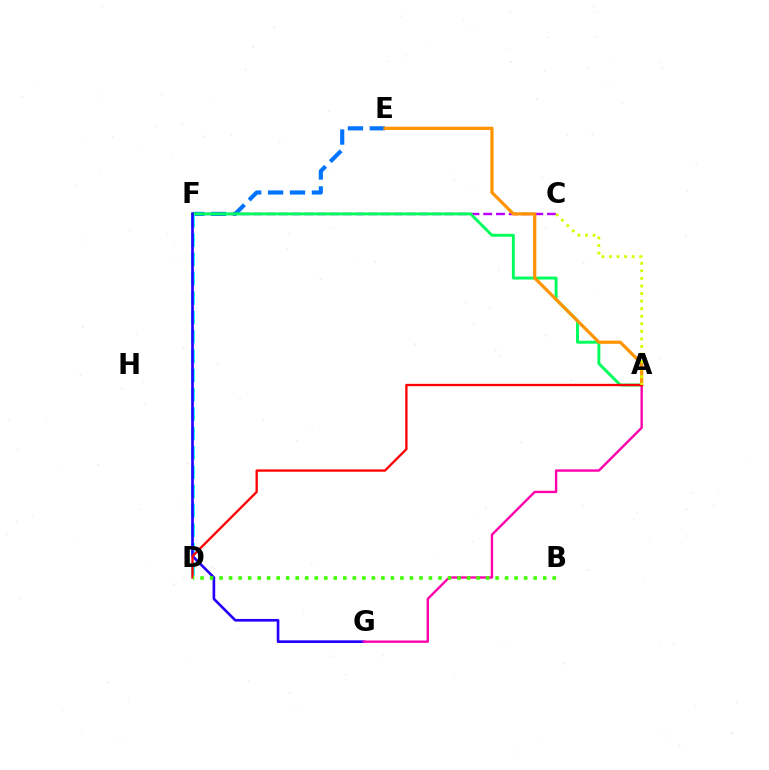{('E', 'F'): [{'color': '#0074ff', 'line_style': 'dashed', 'thickness': 2.98}], ('C', 'F'): [{'color': '#b900ff', 'line_style': 'dashed', 'thickness': 1.73}], ('D', 'F'): [{'color': '#00fff6', 'line_style': 'dashed', 'thickness': 2.63}], ('A', 'F'): [{'color': '#00ff5c', 'line_style': 'solid', 'thickness': 2.11}], ('F', 'G'): [{'color': '#2500ff', 'line_style': 'solid', 'thickness': 1.91}], ('A', 'E'): [{'color': '#ff9400', 'line_style': 'solid', 'thickness': 2.31}], ('A', 'G'): [{'color': '#ff00ac', 'line_style': 'solid', 'thickness': 1.71}], ('A', 'D'): [{'color': '#ff0000', 'line_style': 'solid', 'thickness': 1.67}], ('B', 'D'): [{'color': '#3dff00', 'line_style': 'dotted', 'thickness': 2.59}], ('A', 'C'): [{'color': '#d1ff00', 'line_style': 'dotted', 'thickness': 2.05}]}